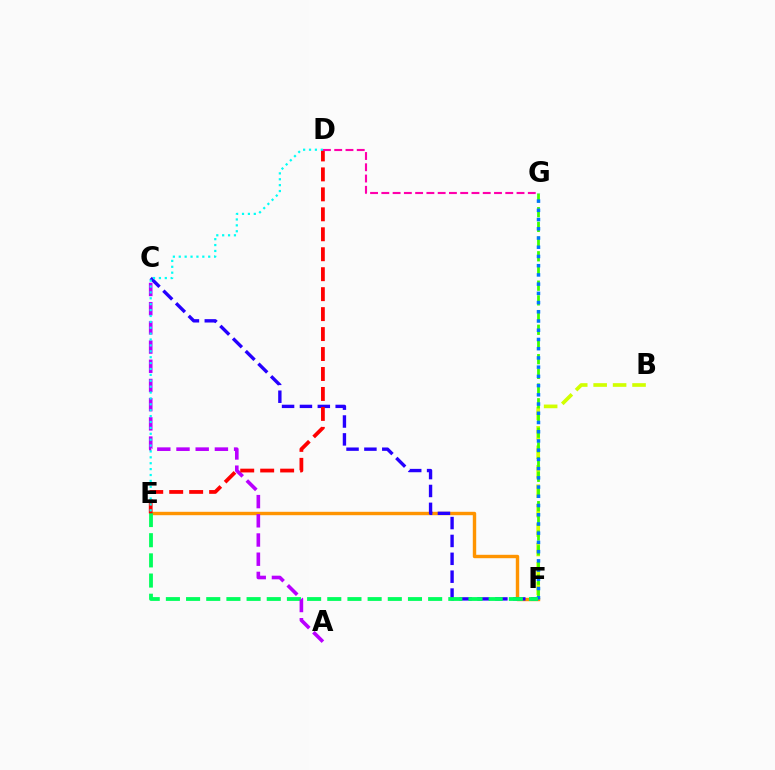{('B', 'F'): [{'color': '#d1ff00', 'line_style': 'dashed', 'thickness': 2.64}], ('F', 'G'): [{'color': '#3dff00', 'line_style': 'dashed', 'thickness': 2.0}, {'color': '#0074ff', 'line_style': 'dotted', 'thickness': 2.51}], ('E', 'F'): [{'color': '#ff9400', 'line_style': 'solid', 'thickness': 2.45}, {'color': '#00ff5c', 'line_style': 'dashed', 'thickness': 2.74}], ('C', 'F'): [{'color': '#2500ff', 'line_style': 'dashed', 'thickness': 2.43}], ('A', 'C'): [{'color': '#b900ff', 'line_style': 'dashed', 'thickness': 2.61}], ('D', 'E'): [{'color': '#ff0000', 'line_style': 'dashed', 'thickness': 2.71}, {'color': '#00fff6', 'line_style': 'dotted', 'thickness': 1.6}], ('D', 'G'): [{'color': '#ff00ac', 'line_style': 'dashed', 'thickness': 1.53}]}